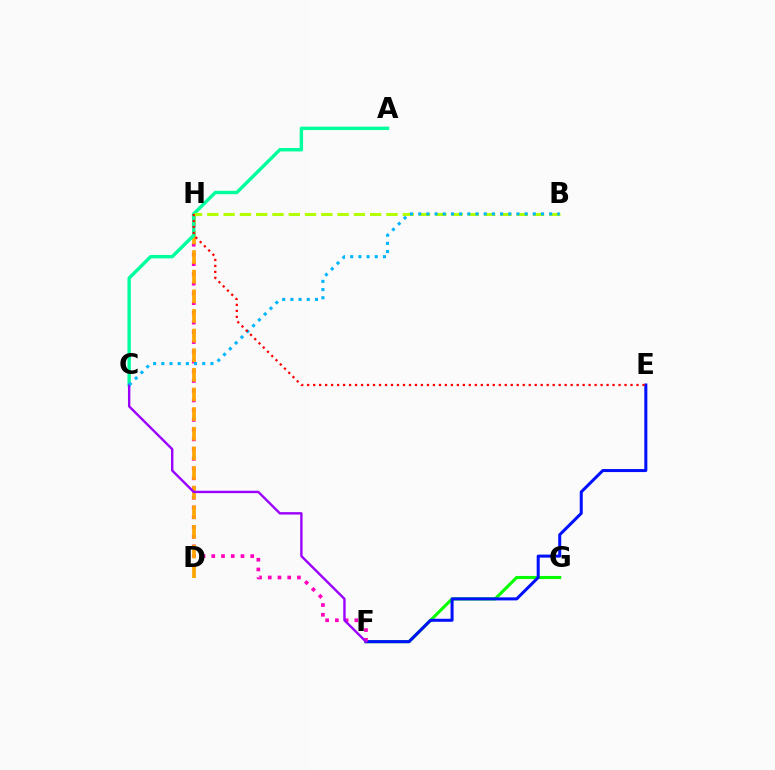{('F', 'G'): [{'color': '#08ff00', 'line_style': 'solid', 'thickness': 2.23}], ('E', 'F'): [{'color': '#0010ff', 'line_style': 'solid', 'thickness': 2.18}], ('F', 'H'): [{'color': '#ff00bd', 'line_style': 'dotted', 'thickness': 2.64}], ('D', 'H'): [{'color': '#ffa500', 'line_style': 'dashed', 'thickness': 2.67}], ('A', 'C'): [{'color': '#00ff9d', 'line_style': 'solid', 'thickness': 2.45}], ('C', 'F'): [{'color': '#9b00ff', 'line_style': 'solid', 'thickness': 1.72}], ('B', 'H'): [{'color': '#b3ff00', 'line_style': 'dashed', 'thickness': 2.21}], ('B', 'C'): [{'color': '#00b5ff', 'line_style': 'dotted', 'thickness': 2.22}], ('E', 'H'): [{'color': '#ff0000', 'line_style': 'dotted', 'thickness': 1.63}]}